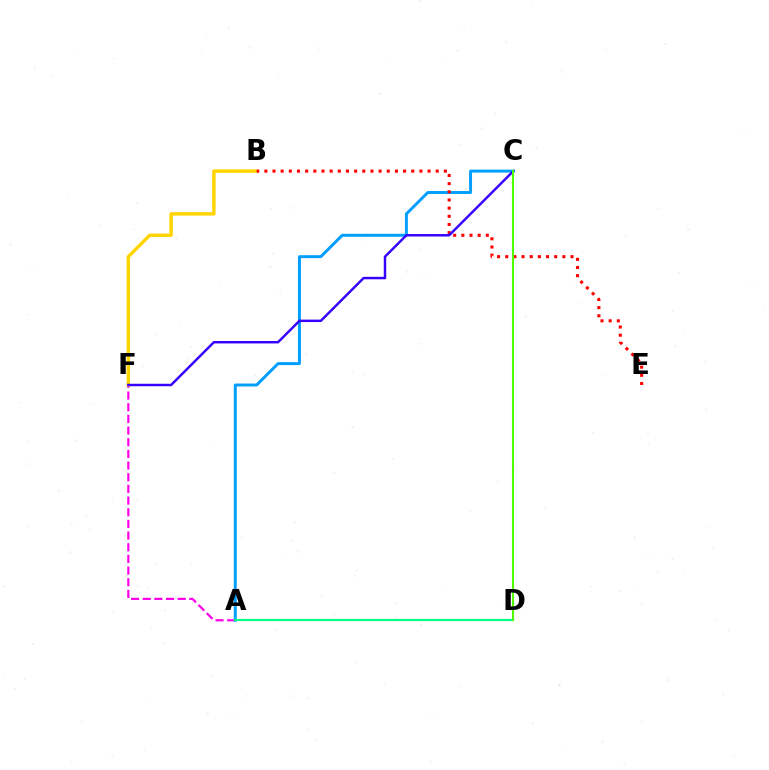{('A', 'F'): [{'color': '#ff00ed', 'line_style': 'dashed', 'thickness': 1.59}], ('A', 'C'): [{'color': '#009eff', 'line_style': 'solid', 'thickness': 2.12}], ('B', 'F'): [{'color': '#ffd500', 'line_style': 'solid', 'thickness': 2.47}], ('B', 'E'): [{'color': '#ff0000', 'line_style': 'dotted', 'thickness': 2.22}], ('C', 'F'): [{'color': '#3700ff', 'line_style': 'solid', 'thickness': 1.77}], ('A', 'D'): [{'color': '#00ff86', 'line_style': 'solid', 'thickness': 1.54}], ('C', 'D'): [{'color': '#4fff00', 'line_style': 'solid', 'thickness': 1.51}]}